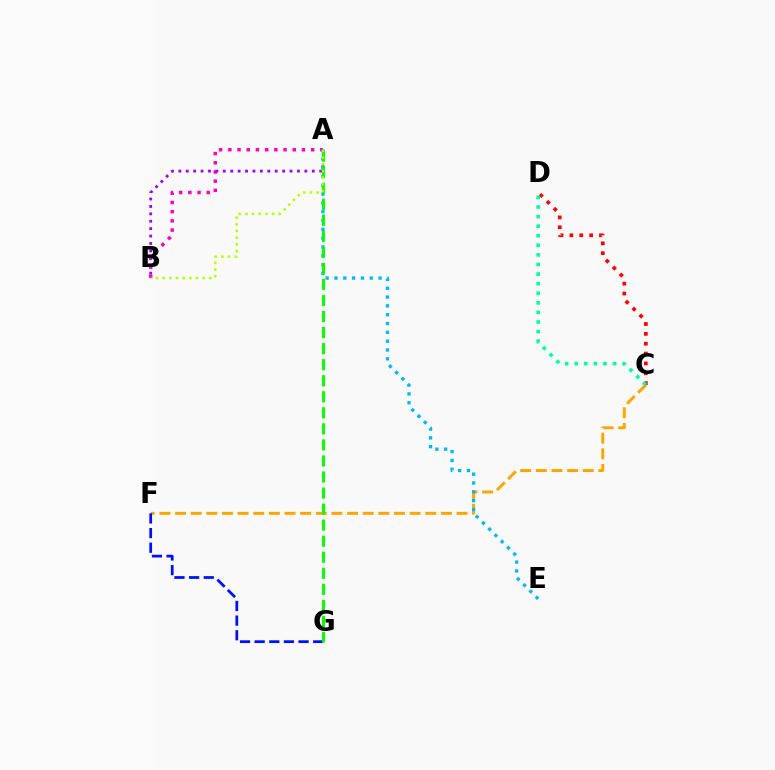{('A', 'B'): [{'color': '#ff00bd', 'line_style': 'dotted', 'thickness': 2.5}, {'color': '#9b00ff', 'line_style': 'dotted', 'thickness': 2.01}, {'color': '#b3ff00', 'line_style': 'dotted', 'thickness': 1.81}], ('C', 'D'): [{'color': '#ff0000', 'line_style': 'dotted', 'thickness': 2.68}, {'color': '#00ff9d', 'line_style': 'dotted', 'thickness': 2.6}], ('C', 'F'): [{'color': '#ffa500', 'line_style': 'dashed', 'thickness': 2.12}], ('F', 'G'): [{'color': '#0010ff', 'line_style': 'dashed', 'thickness': 1.99}], ('A', 'E'): [{'color': '#00b5ff', 'line_style': 'dotted', 'thickness': 2.4}], ('A', 'G'): [{'color': '#08ff00', 'line_style': 'dashed', 'thickness': 2.18}]}